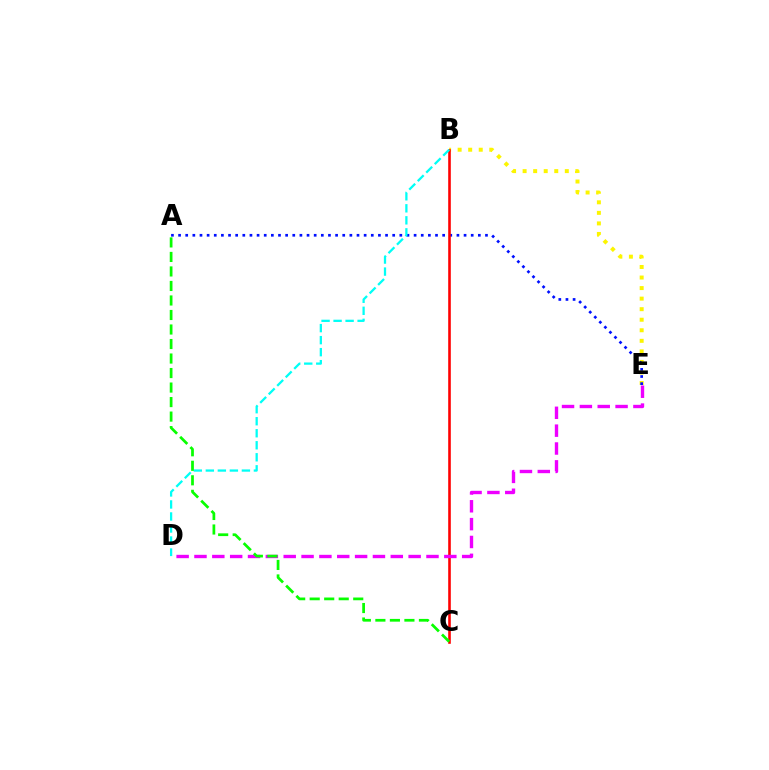{('B', 'E'): [{'color': '#fcf500', 'line_style': 'dotted', 'thickness': 2.87}], ('A', 'E'): [{'color': '#0010ff', 'line_style': 'dotted', 'thickness': 1.94}], ('B', 'C'): [{'color': '#ff0000', 'line_style': 'solid', 'thickness': 1.88}], ('B', 'D'): [{'color': '#00fff6', 'line_style': 'dashed', 'thickness': 1.63}], ('D', 'E'): [{'color': '#ee00ff', 'line_style': 'dashed', 'thickness': 2.42}], ('A', 'C'): [{'color': '#08ff00', 'line_style': 'dashed', 'thickness': 1.97}]}